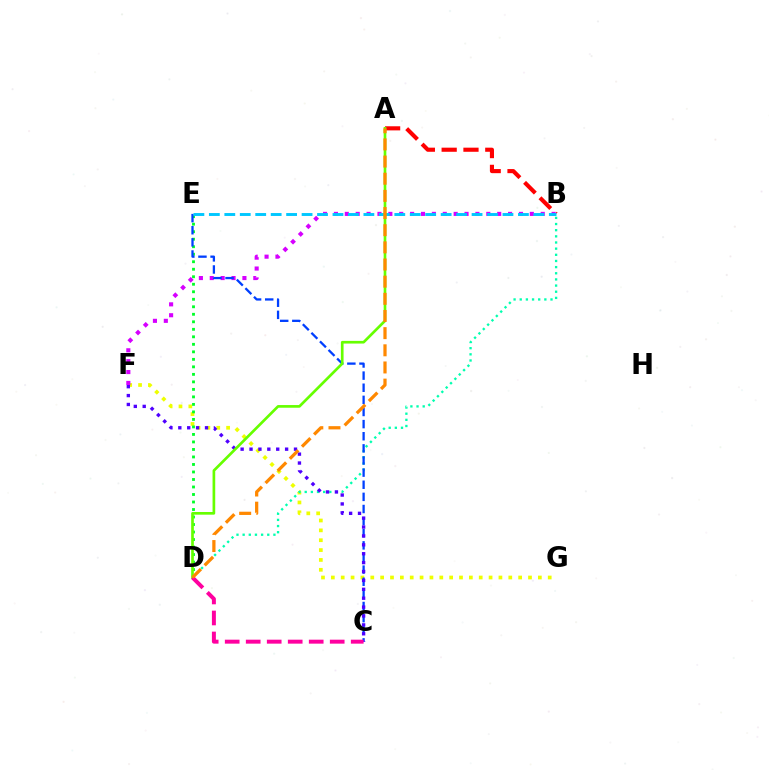{('A', 'B'): [{'color': '#ff0000', 'line_style': 'dashed', 'thickness': 2.96}], ('F', 'G'): [{'color': '#eeff00', 'line_style': 'dotted', 'thickness': 2.68}], ('B', 'F'): [{'color': '#d600ff', 'line_style': 'dotted', 'thickness': 2.96}], ('B', 'D'): [{'color': '#00ffaf', 'line_style': 'dotted', 'thickness': 1.67}], ('D', 'E'): [{'color': '#00ff27', 'line_style': 'dotted', 'thickness': 2.04}], ('C', 'E'): [{'color': '#003fff', 'line_style': 'dashed', 'thickness': 1.65}], ('B', 'E'): [{'color': '#00c7ff', 'line_style': 'dashed', 'thickness': 2.1}], ('C', 'F'): [{'color': '#4f00ff', 'line_style': 'dotted', 'thickness': 2.42}], ('A', 'D'): [{'color': '#66ff00', 'line_style': 'solid', 'thickness': 1.93}, {'color': '#ff8800', 'line_style': 'dashed', 'thickness': 2.33}], ('C', 'D'): [{'color': '#ff00a0', 'line_style': 'dashed', 'thickness': 2.85}]}